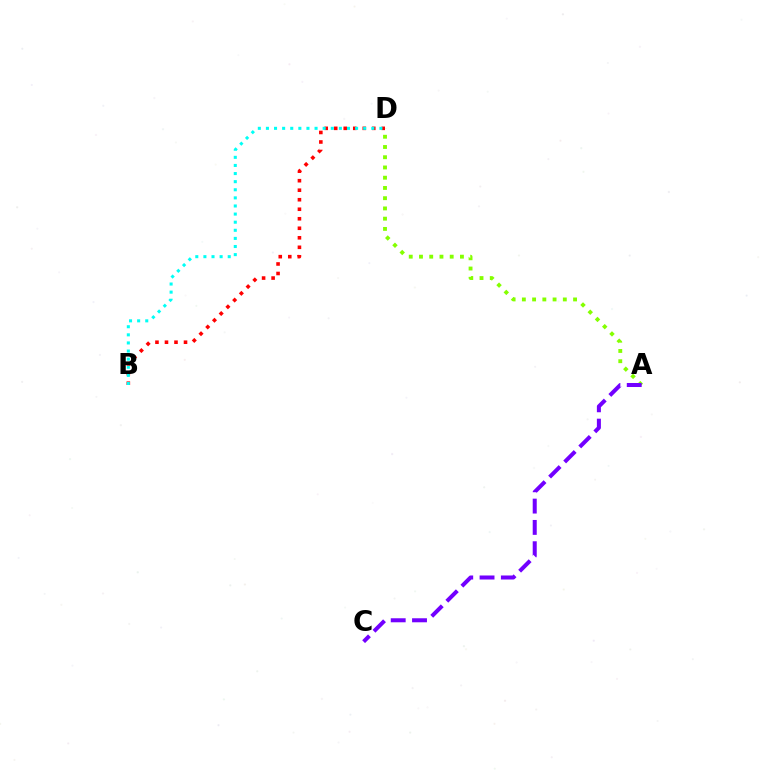{('A', 'D'): [{'color': '#84ff00', 'line_style': 'dotted', 'thickness': 2.78}], ('A', 'C'): [{'color': '#7200ff', 'line_style': 'dashed', 'thickness': 2.9}], ('B', 'D'): [{'color': '#ff0000', 'line_style': 'dotted', 'thickness': 2.59}, {'color': '#00fff6', 'line_style': 'dotted', 'thickness': 2.2}]}